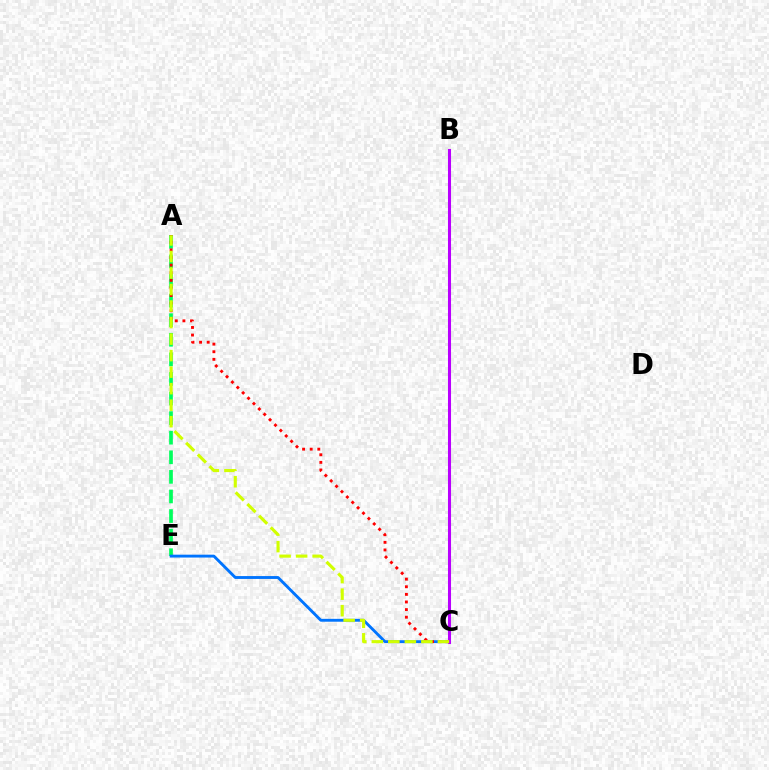{('A', 'E'): [{'color': '#00ff5c', 'line_style': 'dashed', 'thickness': 2.66}], ('C', 'E'): [{'color': '#0074ff', 'line_style': 'solid', 'thickness': 2.06}], ('A', 'C'): [{'color': '#ff0000', 'line_style': 'dotted', 'thickness': 2.07}, {'color': '#d1ff00', 'line_style': 'dashed', 'thickness': 2.24}], ('B', 'C'): [{'color': '#b900ff', 'line_style': 'solid', 'thickness': 2.2}]}